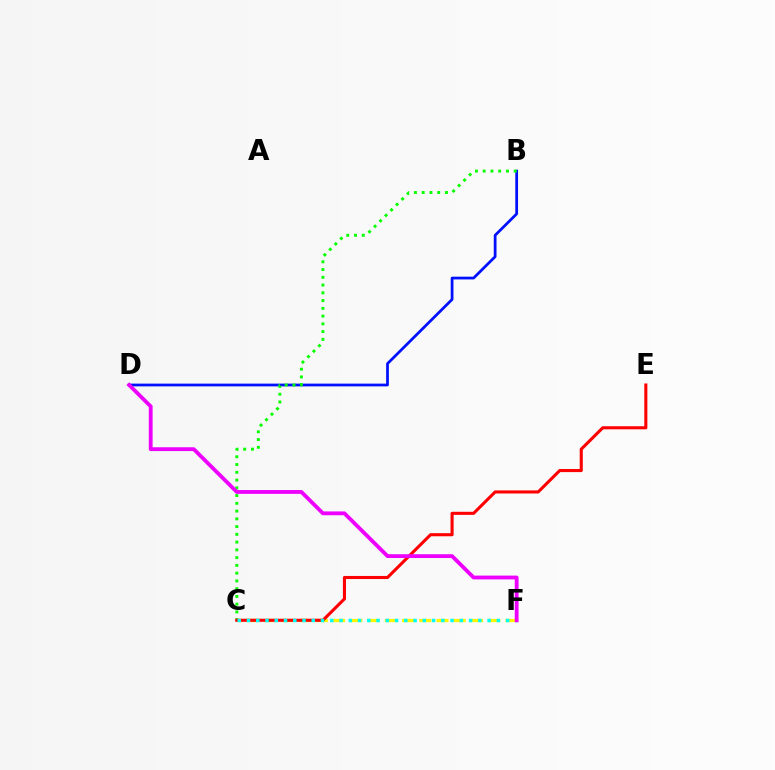{('C', 'F'): [{'color': '#fcf500', 'line_style': 'dashed', 'thickness': 2.34}, {'color': '#00fff6', 'line_style': 'dotted', 'thickness': 2.51}], ('B', 'D'): [{'color': '#0010ff', 'line_style': 'solid', 'thickness': 1.98}], ('B', 'C'): [{'color': '#08ff00', 'line_style': 'dotted', 'thickness': 2.11}], ('C', 'E'): [{'color': '#ff0000', 'line_style': 'solid', 'thickness': 2.22}], ('D', 'F'): [{'color': '#ee00ff', 'line_style': 'solid', 'thickness': 2.75}]}